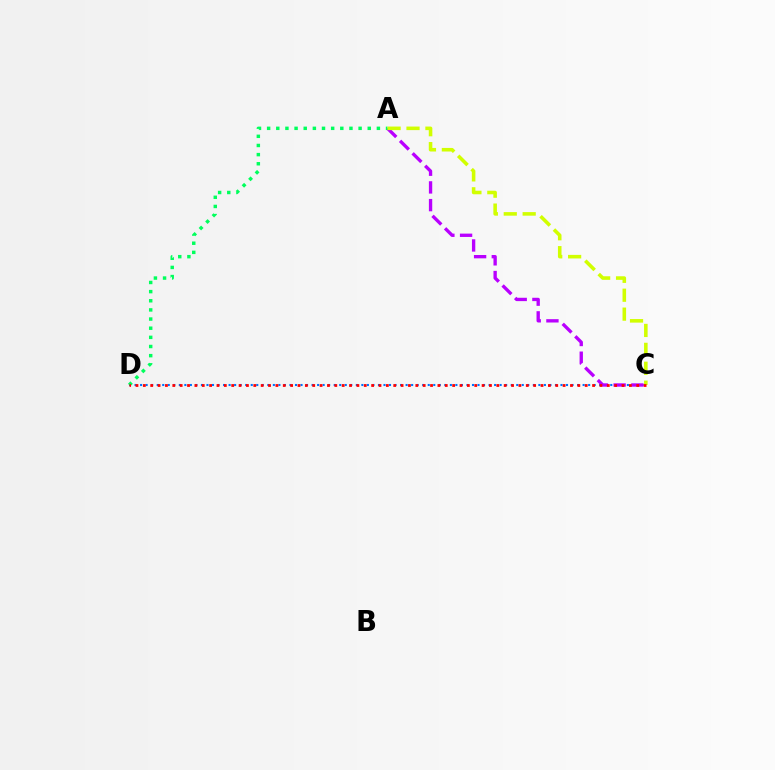{('C', 'D'): [{'color': '#0074ff', 'line_style': 'dotted', 'thickness': 1.5}, {'color': '#ff0000', 'line_style': 'dotted', 'thickness': 2.0}], ('A', 'C'): [{'color': '#b900ff', 'line_style': 'dashed', 'thickness': 2.41}, {'color': '#d1ff00', 'line_style': 'dashed', 'thickness': 2.57}], ('A', 'D'): [{'color': '#00ff5c', 'line_style': 'dotted', 'thickness': 2.49}]}